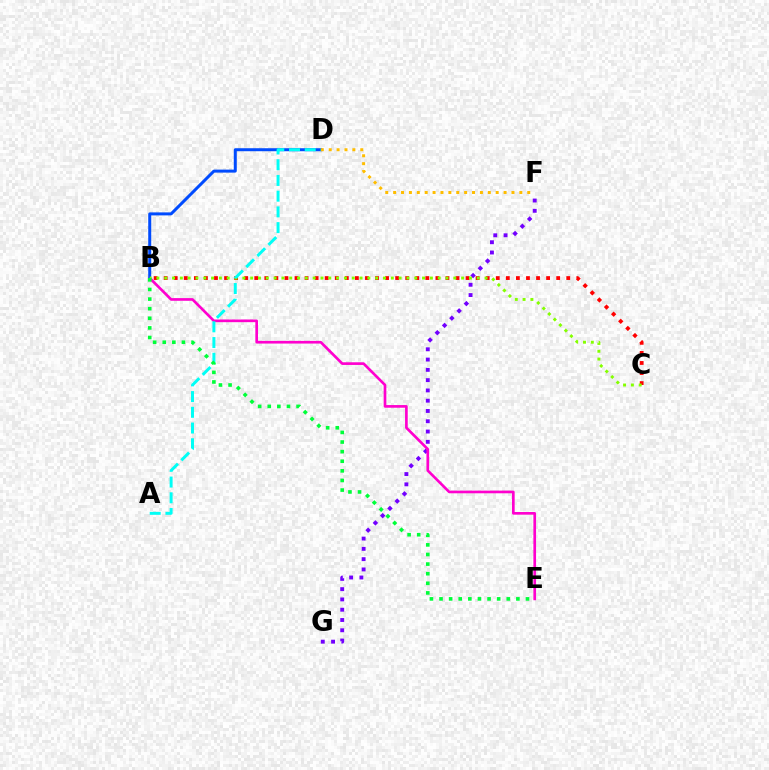{('F', 'G'): [{'color': '#7200ff', 'line_style': 'dotted', 'thickness': 2.79}], ('B', 'C'): [{'color': '#ff0000', 'line_style': 'dotted', 'thickness': 2.73}, {'color': '#84ff00', 'line_style': 'dotted', 'thickness': 2.12}], ('B', 'E'): [{'color': '#ff00cf', 'line_style': 'solid', 'thickness': 1.92}, {'color': '#00ff39', 'line_style': 'dotted', 'thickness': 2.61}], ('B', 'D'): [{'color': '#004bff', 'line_style': 'solid', 'thickness': 2.16}], ('A', 'D'): [{'color': '#00fff6', 'line_style': 'dashed', 'thickness': 2.14}], ('D', 'F'): [{'color': '#ffbd00', 'line_style': 'dotted', 'thickness': 2.14}]}